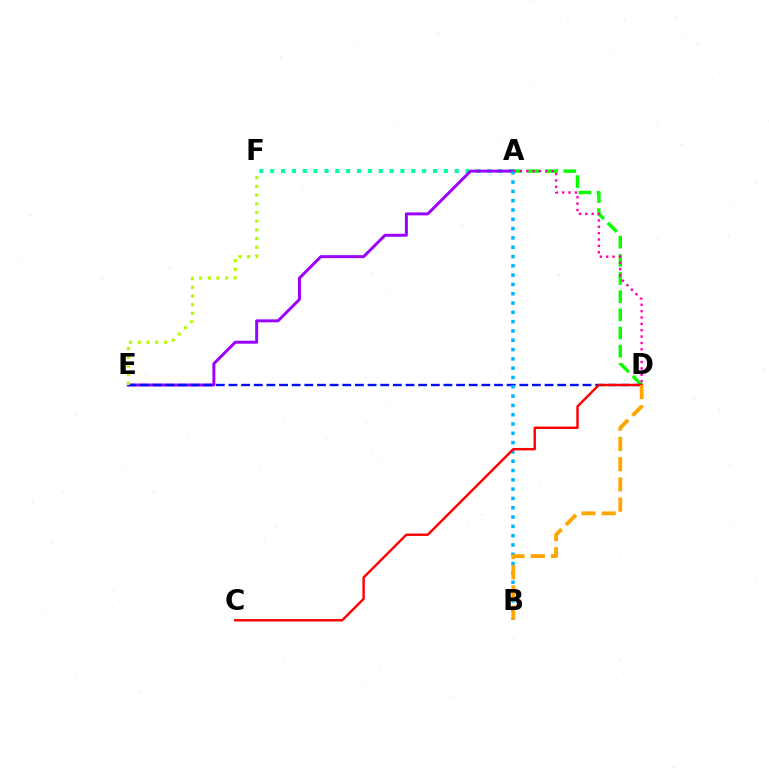{('A', 'D'): [{'color': '#08ff00', 'line_style': 'dashed', 'thickness': 2.47}, {'color': '#ff00bd', 'line_style': 'dotted', 'thickness': 1.73}], ('A', 'F'): [{'color': '#00ff9d', 'line_style': 'dotted', 'thickness': 2.95}], ('A', 'E'): [{'color': '#9b00ff', 'line_style': 'solid', 'thickness': 2.13}], ('D', 'E'): [{'color': '#0010ff', 'line_style': 'dashed', 'thickness': 1.72}], ('A', 'B'): [{'color': '#00b5ff', 'line_style': 'dotted', 'thickness': 2.53}], ('C', 'D'): [{'color': '#ff0000', 'line_style': 'solid', 'thickness': 1.74}], ('E', 'F'): [{'color': '#b3ff00', 'line_style': 'dotted', 'thickness': 2.36}], ('B', 'D'): [{'color': '#ffa500', 'line_style': 'dashed', 'thickness': 2.75}]}